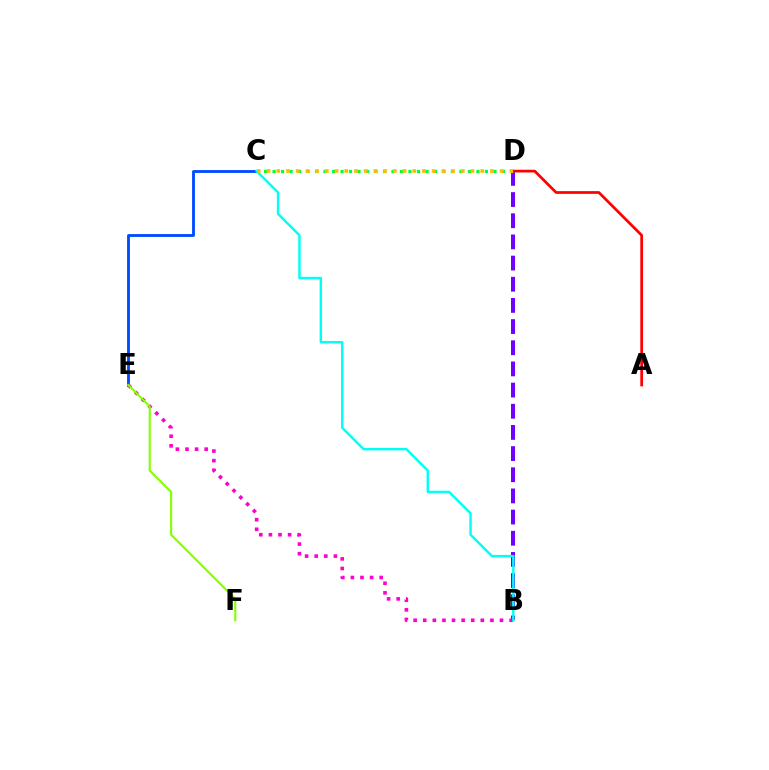{('C', 'E'): [{'color': '#004bff', 'line_style': 'solid', 'thickness': 2.05}], ('B', 'D'): [{'color': '#7200ff', 'line_style': 'dashed', 'thickness': 2.88}], ('B', 'E'): [{'color': '#ff00cf', 'line_style': 'dotted', 'thickness': 2.61}], ('C', 'D'): [{'color': '#00ff39', 'line_style': 'dotted', 'thickness': 2.31}, {'color': '#ffbd00', 'line_style': 'dotted', 'thickness': 2.64}], ('A', 'D'): [{'color': '#ff0000', 'line_style': 'solid', 'thickness': 1.96}], ('E', 'F'): [{'color': '#84ff00', 'line_style': 'solid', 'thickness': 1.52}], ('B', 'C'): [{'color': '#00fff6', 'line_style': 'solid', 'thickness': 1.75}]}